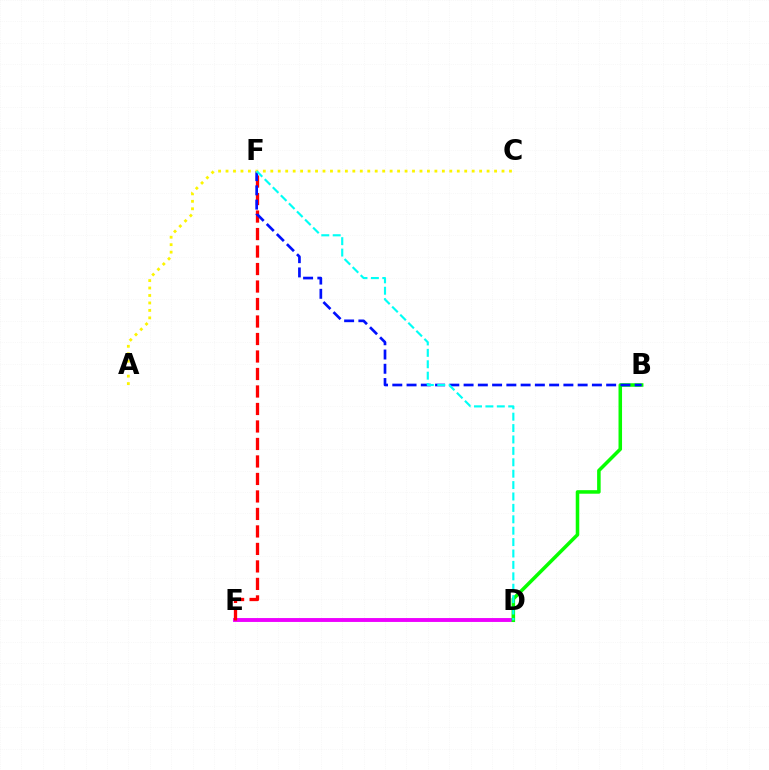{('D', 'E'): [{'color': '#ee00ff', 'line_style': 'solid', 'thickness': 2.79}], ('B', 'D'): [{'color': '#08ff00', 'line_style': 'solid', 'thickness': 2.55}], ('E', 'F'): [{'color': '#ff0000', 'line_style': 'dashed', 'thickness': 2.38}], ('B', 'F'): [{'color': '#0010ff', 'line_style': 'dashed', 'thickness': 1.94}], ('A', 'C'): [{'color': '#fcf500', 'line_style': 'dotted', 'thickness': 2.03}], ('D', 'F'): [{'color': '#00fff6', 'line_style': 'dashed', 'thickness': 1.55}]}